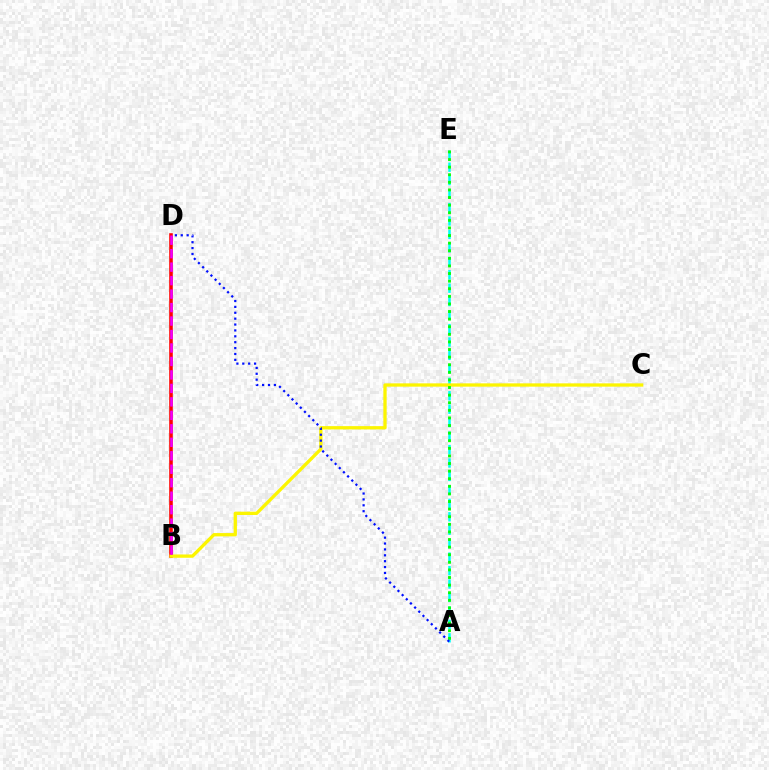{('A', 'E'): [{'color': '#00fff6', 'line_style': 'dashed', 'thickness': 1.83}, {'color': '#08ff00', 'line_style': 'dotted', 'thickness': 2.06}], ('B', 'D'): [{'color': '#ff0000', 'line_style': 'solid', 'thickness': 2.57}, {'color': '#ee00ff', 'line_style': 'dashed', 'thickness': 1.83}], ('B', 'C'): [{'color': '#fcf500', 'line_style': 'solid', 'thickness': 2.38}], ('A', 'D'): [{'color': '#0010ff', 'line_style': 'dotted', 'thickness': 1.6}]}